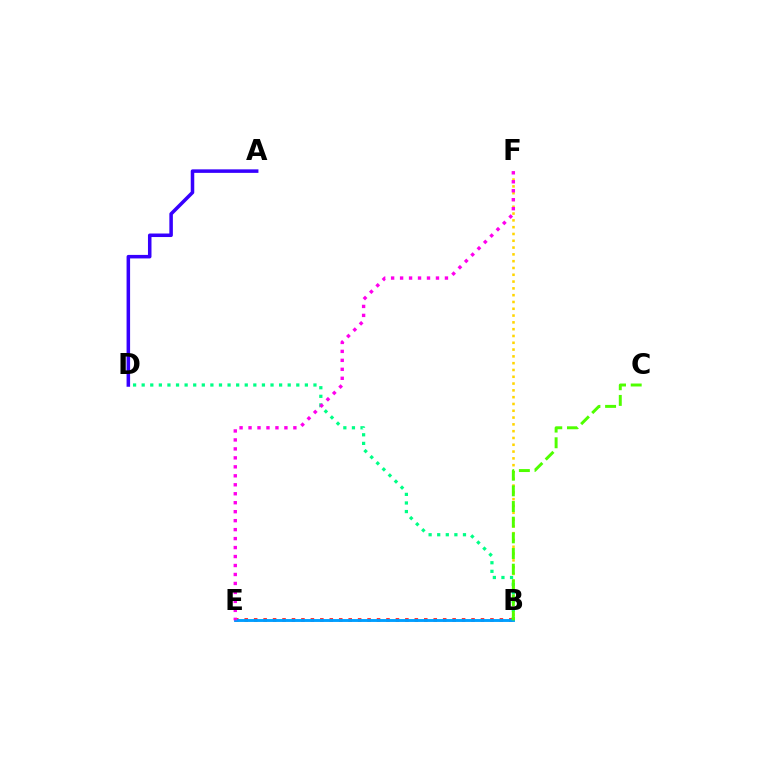{('B', 'E'): [{'color': '#ff0000', 'line_style': 'dotted', 'thickness': 2.57}, {'color': '#009eff', 'line_style': 'solid', 'thickness': 2.08}], ('B', 'F'): [{'color': '#ffd500', 'line_style': 'dotted', 'thickness': 1.85}], ('B', 'D'): [{'color': '#00ff86', 'line_style': 'dotted', 'thickness': 2.33}], ('A', 'D'): [{'color': '#3700ff', 'line_style': 'solid', 'thickness': 2.54}], ('B', 'C'): [{'color': '#4fff00', 'line_style': 'dashed', 'thickness': 2.13}], ('E', 'F'): [{'color': '#ff00ed', 'line_style': 'dotted', 'thickness': 2.44}]}